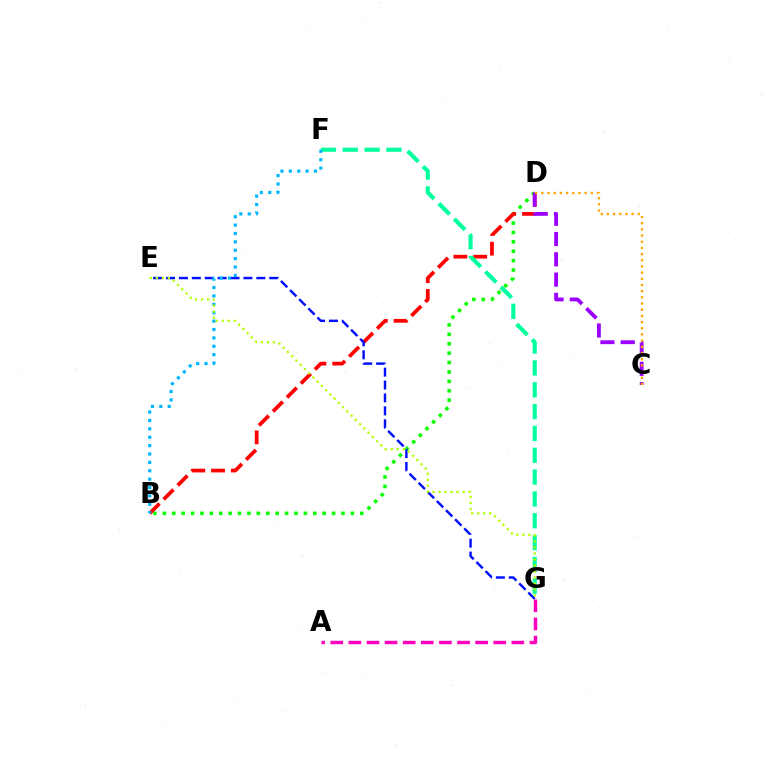{('B', 'D'): [{'color': '#08ff00', 'line_style': 'dotted', 'thickness': 2.55}, {'color': '#ff0000', 'line_style': 'dashed', 'thickness': 2.69}], ('C', 'D'): [{'color': '#9b00ff', 'line_style': 'dashed', 'thickness': 2.76}, {'color': '#ffa500', 'line_style': 'dotted', 'thickness': 1.68}], ('E', 'G'): [{'color': '#0010ff', 'line_style': 'dashed', 'thickness': 1.75}, {'color': '#b3ff00', 'line_style': 'dotted', 'thickness': 1.63}], ('F', 'G'): [{'color': '#00ff9d', 'line_style': 'dashed', 'thickness': 2.97}], ('B', 'F'): [{'color': '#00b5ff', 'line_style': 'dotted', 'thickness': 2.28}], ('A', 'G'): [{'color': '#ff00bd', 'line_style': 'dashed', 'thickness': 2.46}]}